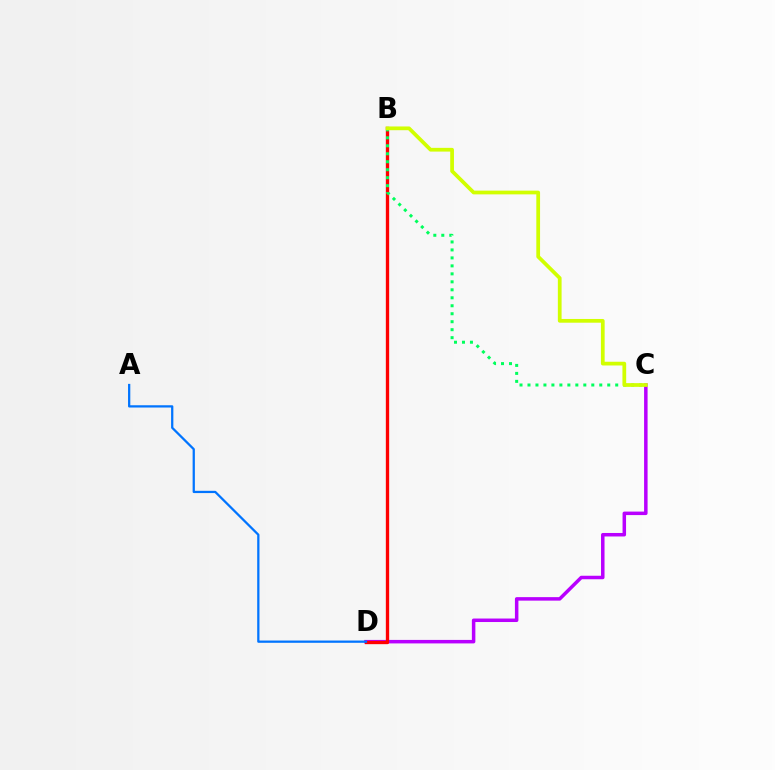{('C', 'D'): [{'color': '#b900ff', 'line_style': 'solid', 'thickness': 2.52}], ('B', 'D'): [{'color': '#ff0000', 'line_style': 'solid', 'thickness': 2.4}], ('B', 'C'): [{'color': '#00ff5c', 'line_style': 'dotted', 'thickness': 2.17}, {'color': '#d1ff00', 'line_style': 'solid', 'thickness': 2.69}], ('A', 'D'): [{'color': '#0074ff', 'line_style': 'solid', 'thickness': 1.63}]}